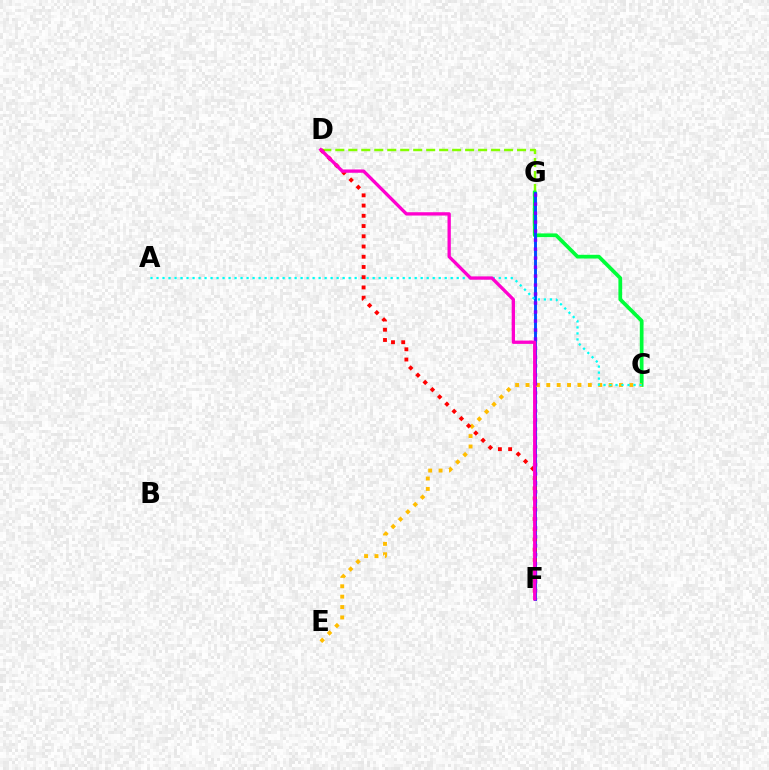{('D', 'G'): [{'color': '#84ff00', 'line_style': 'dashed', 'thickness': 1.76}], ('C', 'G'): [{'color': '#00ff39', 'line_style': 'solid', 'thickness': 2.69}], ('F', 'G'): [{'color': '#004bff', 'line_style': 'solid', 'thickness': 2.09}, {'color': '#7200ff', 'line_style': 'dotted', 'thickness': 2.44}], ('C', 'E'): [{'color': '#ffbd00', 'line_style': 'dotted', 'thickness': 2.82}], ('A', 'C'): [{'color': '#00fff6', 'line_style': 'dotted', 'thickness': 1.63}], ('D', 'F'): [{'color': '#ff0000', 'line_style': 'dotted', 'thickness': 2.78}, {'color': '#ff00cf', 'line_style': 'solid', 'thickness': 2.38}]}